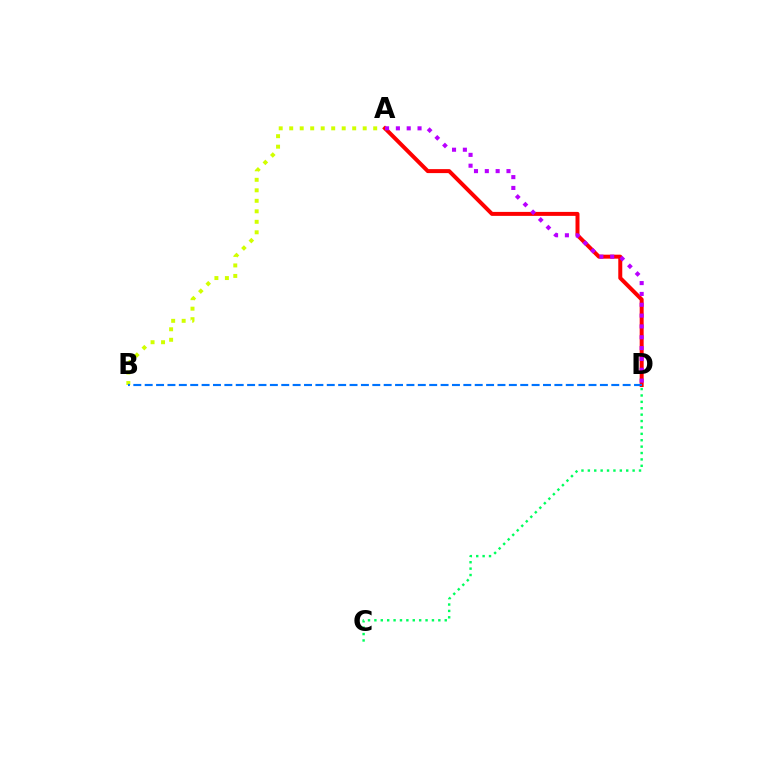{('A', 'B'): [{'color': '#d1ff00', 'line_style': 'dotted', 'thickness': 2.85}], ('C', 'D'): [{'color': '#00ff5c', 'line_style': 'dotted', 'thickness': 1.74}], ('A', 'D'): [{'color': '#ff0000', 'line_style': 'solid', 'thickness': 2.87}, {'color': '#b900ff', 'line_style': 'dotted', 'thickness': 2.94}], ('B', 'D'): [{'color': '#0074ff', 'line_style': 'dashed', 'thickness': 1.55}]}